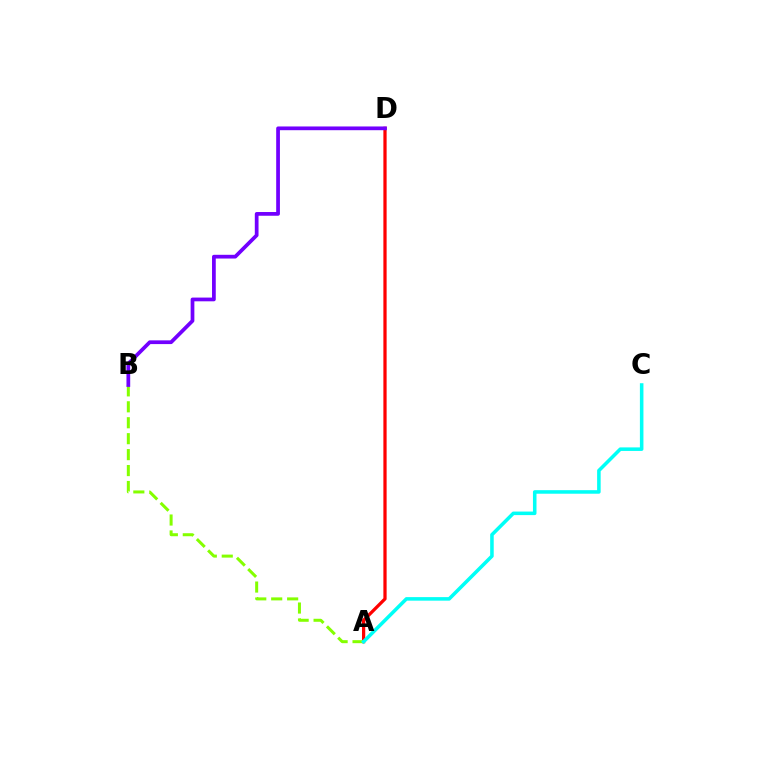{('A', 'D'): [{'color': '#ff0000', 'line_style': 'solid', 'thickness': 2.33}], ('A', 'B'): [{'color': '#84ff00', 'line_style': 'dashed', 'thickness': 2.17}], ('A', 'C'): [{'color': '#00fff6', 'line_style': 'solid', 'thickness': 2.55}], ('B', 'D'): [{'color': '#7200ff', 'line_style': 'solid', 'thickness': 2.69}]}